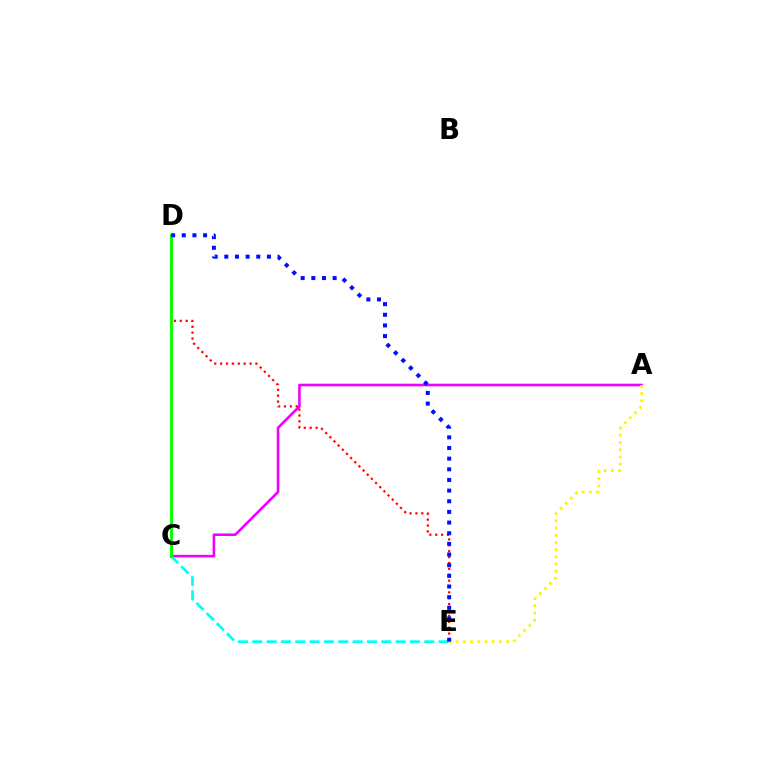{('A', 'C'): [{'color': '#ee00ff', 'line_style': 'solid', 'thickness': 1.86}], ('D', 'E'): [{'color': '#ff0000', 'line_style': 'dotted', 'thickness': 1.6}, {'color': '#0010ff', 'line_style': 'dotted', 'thickness': 2.89}], ('C', 'E'): [{'color': '#00fff6', 'line_style': 'dashed', 'thickness': 1.95}], ('A', 'E'): [{'color': '#fcf500', 'line_style': 'dotted', 'thickness': 1.96}], ('C', 'D'): [{'color': '#08ff00', 'line_style': 'solid', 'thickness': 2.1}]}